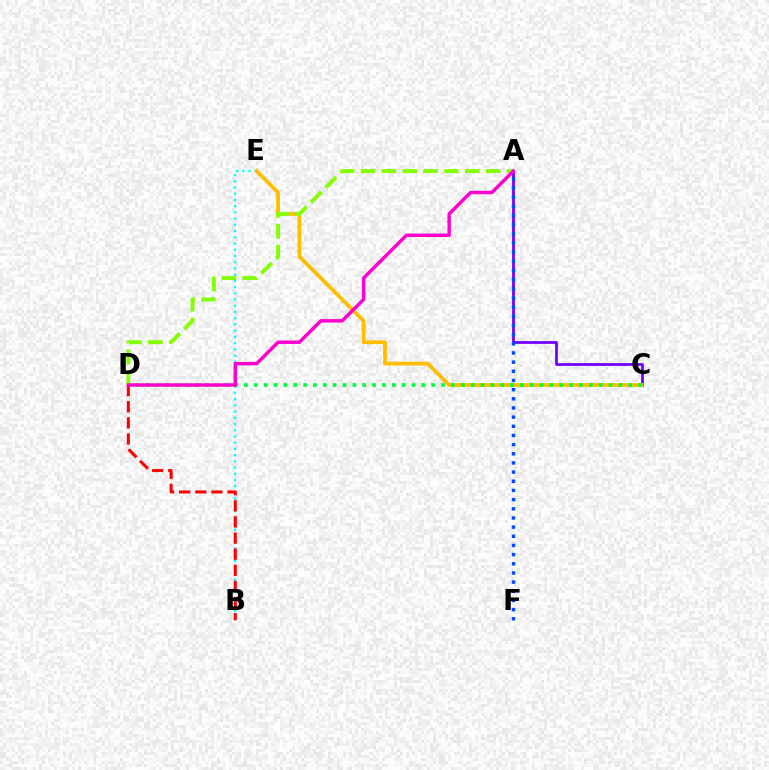{('A', 'C'): [{'color': '#7200ff', 'line_style': 'solid', 'thickness': 1.99}], ('A', 'F'): [{'color': '#004bff', 'line_style': 'dotted', 'thickness': 2.49}], ('B', 'E'): [{'color': '#00fff6', 'line_style': 'dotted', 'thickness': 1.69}], ('C', 'E'): [{'color': '#ffbd00', 'line_style': 'solid', 'thickness': 2.71}], ('C', 'D'): [{'color': '#00ff39', 'line_style': 'dotted', 'thickness': 2.68}], ('A', 'D'): [{'color': '#84ff00', 'line_style': 'dashed', 'thickness': 2.83}, {'color': '#ff00cf', 'line_style': 'solid', 'thickness': 2.48}], ('B', 'D'): [{'color': '#ff0000', 'line_style': 'dashed', 'thickness': 2.19}]}